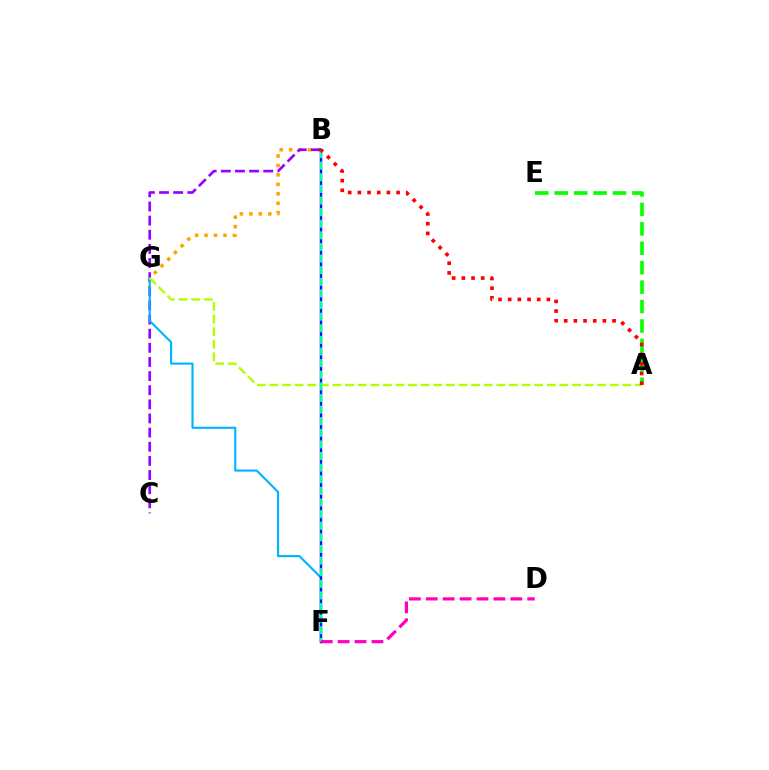{('B', 'G'): [{'color': '#ffa500', 'line_style': 'dotted', 'thickness': 2.57}], ('B', 'C'): [{'color': '#9b00ff', 'line_style': 'dashed', 'thickness': 1.92}], ('F', 'G'): [{'color': '#00b5ff', 'line_style': 'solid', 'thickness': 1.54}], ('B', 'F'): [{'color': '#0010ff', 'line_style': 'solid', 'thickness': 1.77}, {'color': '#00ff9d', 'line_style': 'dashed', 'thickness': 1.58}], ('A', 'E'): [{'color': '#08ff00', 'line_style': 'dashed', 'thickness': 2.64}], ('A', 'G'): [{'color': '#b3ff00', 'line_style': 'dashed', 'thickness': 1.71}], ('D', 'F'): [{'color': '#ff00bd', 'line_style': 'dashed', 'thickness': 2.3}], ('A', 'B'): [{'color': '#ff0000', 'line_style': 'dotted', 'thickness': 2.63}]}